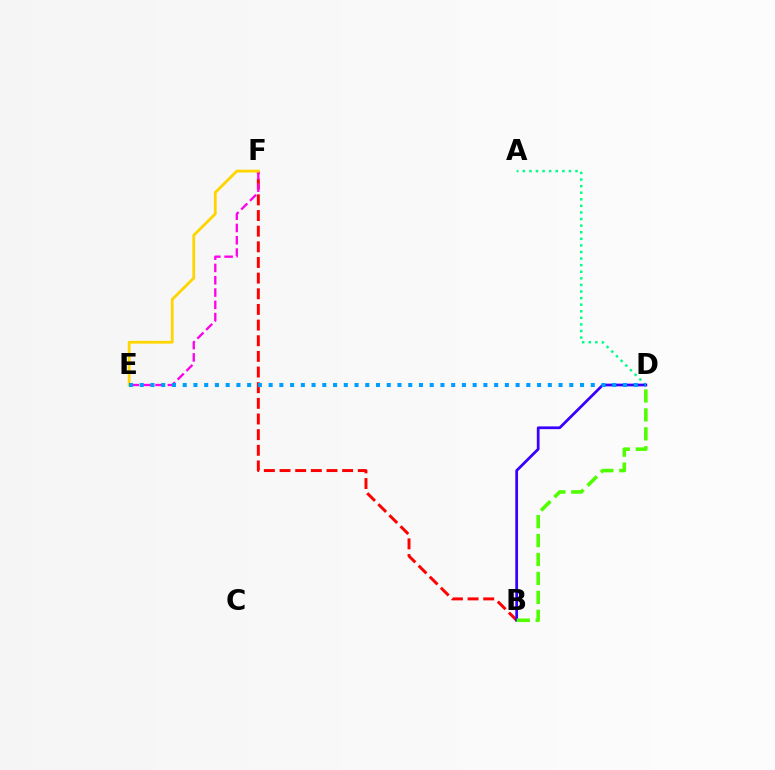{('B', 'F'): [{'color': '#ff0000', 'line_style': 'dashed', 'thickness': 2.13}], ('A', 'D'): [{'color': '#00ff86', 'line_style': 'dotted', 'thickness': 1.79}], ('E', 'F'): [{'color': '#ff00ed', 'line_style': 'dashed', 'thickness': 1.67}, {'color': '#ffd500', 'line_style': 'solid', 'thickness': 2.01}], ('B', 'D'): [{'color': '#3700ff', 'line_style': 'solid', 'thickness': 1.98}, {'color': '#4fff00', 'line_style': 'dashed', 'thickness': 2.57}], ('D', 'E'): [{'color': '#009eff', 'line_style': 'dotted', 'thickness': 2.92}]}